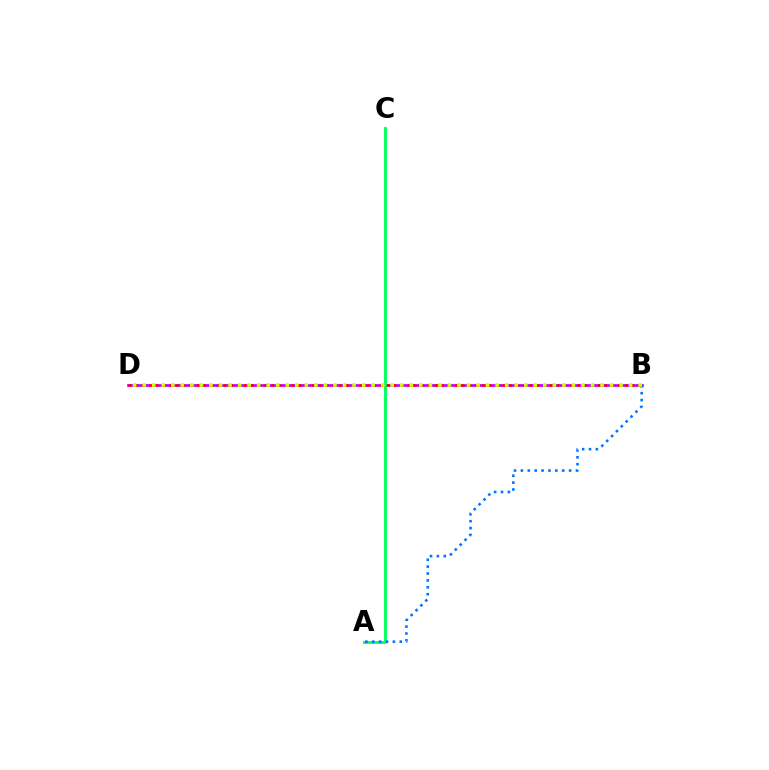{('B', 'D'): [{'color': '#b900ff', 'line_style': 'solid', 'thickness': 1.93}, {'color': '#ff0000', 'line_style': 'dotted', 'thickness': 1.85}, {'color': '#d1ff00', 'line_style': 'dotted', 'thickness': 2.59}], ('A', 'C'): [{'color': '#00ff5c', 'line_style': 'solid', 'thickness': 2.07}], ('A', 'B'): [{'color': '#0074ff', 'line_style': 'dotted', 'thickness': 1.87}]}